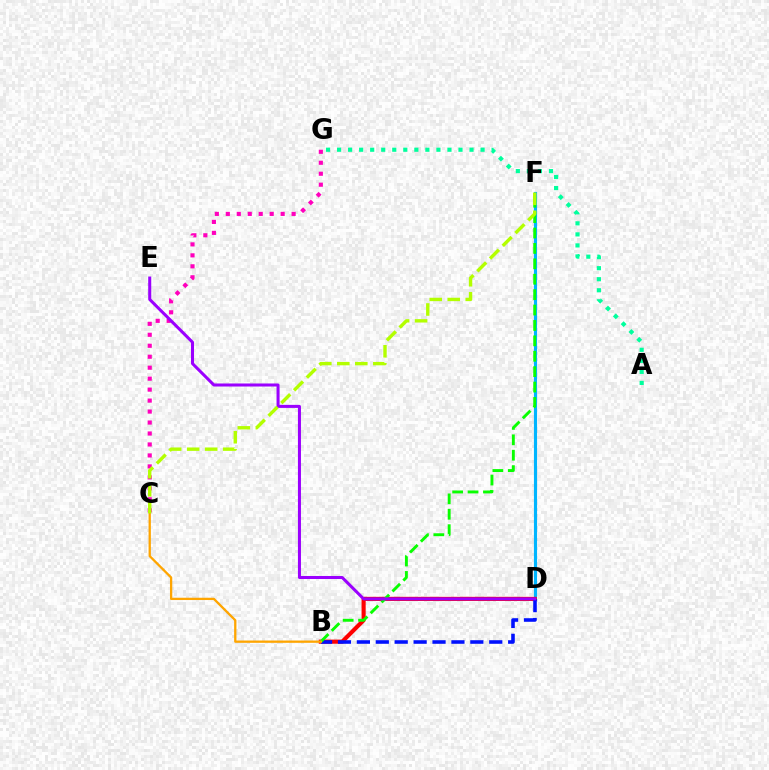{('D', 'F'): [{'color': '#00b5ff', 'line_style': 'solid', 'thickness': 2.26}], ('B', 'D'): [{'color': '#ff0000', 'line_style': 'solid', 'thickness': 2.97}, {'color': '#0010ff', 'line_style': 'dashed', 'thickness': 2.57}], ('C', 'G'): [{'color': '#ff00bd', 'line_style': 'dotted', 'thickness': 2.98}], ('B', 'F'): [{'color': '#08ff00', 'line_style': 'dashed', 'thickness': 2.09}], ('D', 'E'): [{'color': '#9b00ff', 'line_style': 'solid', 'thickness': 2.18}], ('B', 'C'): [{'color': '#ffa500', 'line_style': 'solid', 'thickness': 1.65}], ('A', 'G'): [{'color': '#00ff9d', 'line_style': 'dotted', 'thickness': 3.0}], ('C', 'F'): [{'color': '#b3ff00', 'line_style': 'dashed', 'thickness': 2.45}]}